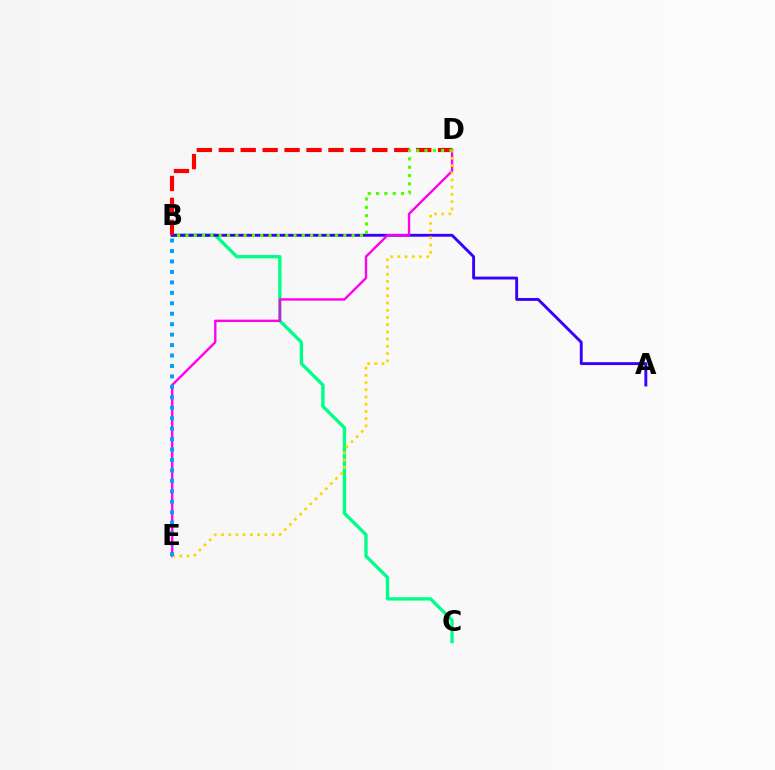{('B', 'C'): [{'color': '#00ff86', 'line_style': 'solid', 'thickness': 2.4}], ('A', 'B'): [{'color': '#3700ff', 'line_style': 'solid', 'thickness': 2.08}], ('D', 'E'): [{'color': '#ff00ed', 'line_style': 'solid', 'thickness': 1.71}, {'color': '#ffd500', 'line_style': 'dotted', 'thickness': 1.96}], ('B', 'D'): [{'color': '#ff0000', 'line_style': 'dashed', 'thickness': 2.98}, {'color': '#4fff00', 'line_style': 'dotted', 'thickness': 2.26}], ('B', 'E'): [{'color': '#009eff', 'line_style': 'dotted', 'thickness': 2.84}]}